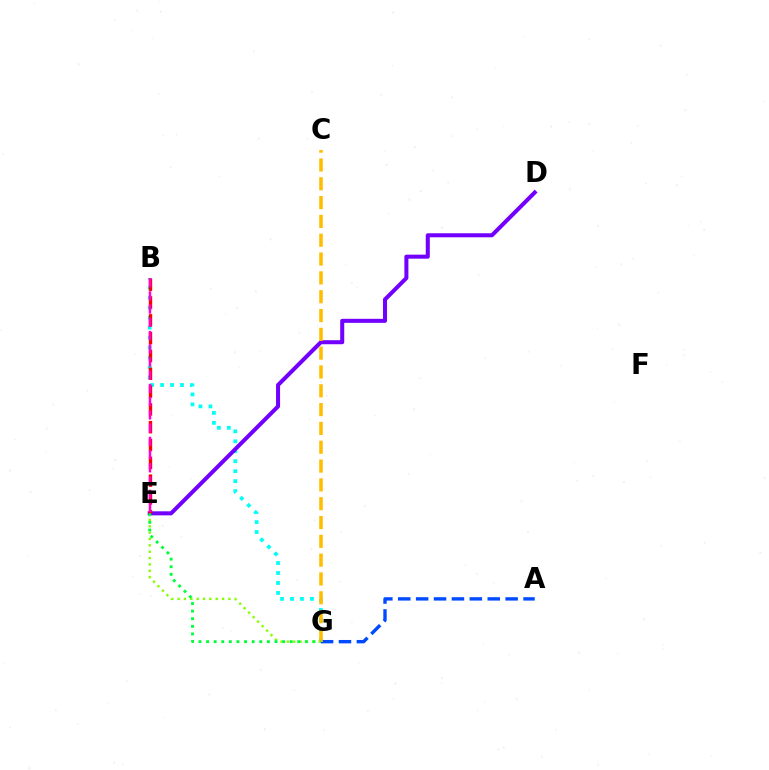{('E', 'G'): [{'color': '#84ff00', 'line_style': 'dotted', 'thickness': 1.73}, {'color': '#00ff39', 'line_style': 'dotted', 'thickness': 2.07}], ('B', 'G'): [{'color': '#00fff6', 'line_style': 'dotted', 'thickness': 2.71}], ('D', 'E'): [{'color': '#7200ff', 'line_style': 'solid', 'thickness': 2.9}], ('A', 'G'): [{'color': '#004bff', 'line_style': 'dashed', 'thickness': 2.43}], ('C', 'G'): [{'color': '#ffbd00', 'line_style': 'dashed', 'thickness': 2.56}], ('B', 'E'): [{'color': '#ff0000', 'line_style': 'dashed', 'thickness': 2.42}, {'color': '#ff00cf', 'line_style': 'dashed', 'thickness': 1.8}]}